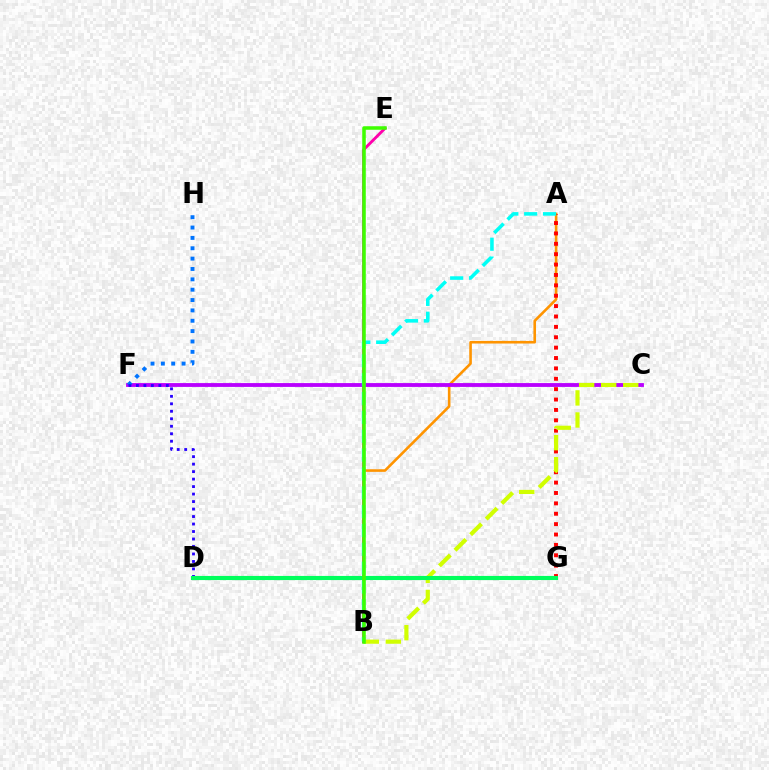{('A', 'B'): [{'color': '#ff9400', 'line_style': 'solid', 'thickness': 1.88}, {'color': '#00fff6', 'line_style': 'dashed', 'thickness': 2.56}], ('B', 'E'): [{'color': '#ff00ac', 'line_style': 'solid', 'thickness': 2.07}, {'color': '#3dff00', 'line_style': 'solid', 'thickness': 2.54}], ('A', 'G'): [{'color': '#ff0000', 'line_style': 'dotted', 'thickness': 2.82}], ('C', 'F'): [{'color': '#b900ff', 'line_style': 'solid', 'thickness': 2.76}], ('F', 'H'): [{'color': '#0074ff', 'line_style': 'dotted', 'thickness': 2.81}], ('B', 'C'): [{'color': '#d1ff00', 'line_style': 'dashed', 'thickness': 2.99}], ('D', 'F'): [{'color': '#2500ff', 'line_style': 'dotted', 'thickness': 2.03}], ('D', 'G'): [{'color': '#00ff5c', 'line_style': 'solid', 'thickness': 2.97}]}